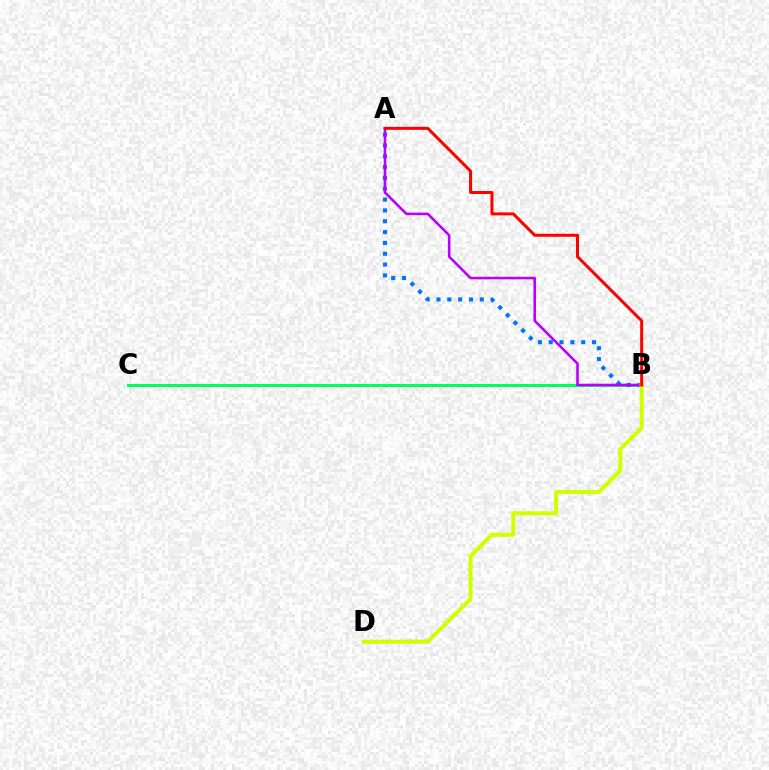{('B', 'C'): [{'color': '#00ff5c', 'line_style': 'solid', 'thickness': 2.16}], ('A', 'B'): [{'color': '#0074ff', 'line_style': 'dotted', 'thickness': 2.94}, {'color': '#b900ff', 'line_style': 'solid', 'thickness': 1.85}, {'color': '#ff0000', 'line_style': 'solid', 'thickness': 2.16}], ('B', 'D'): [{'color': '#d1ff00', 'line_style': 'solid', 'thickness': 2.93}]}